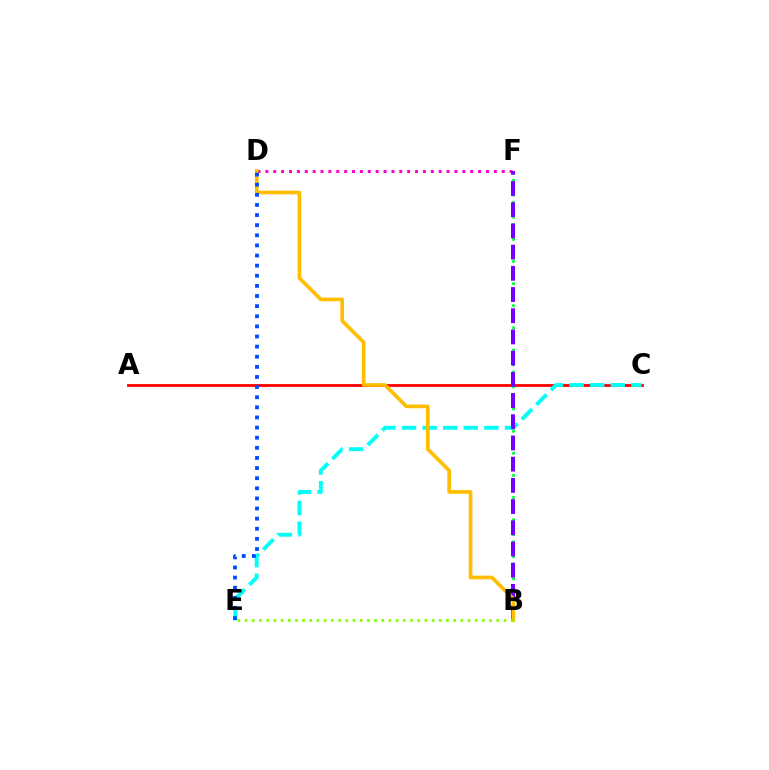{('A', 'C'): [{'color': '#ff0000', 'line_style': 'solid', 'thickness': 2.04}], ('D', 'F'): [{'color': '#ff00cf', 'line_style': 'dotted', 'thickness': 2.14}], ('C', 'E'): [{'color': '#00fff6', 'line_style': 'dashed', 'thickness': 2.8}], ('B', 'F'): [{'color': '#00ff39', 'line_style': 'dotted', 'thickness': 2.01}, {'color': '#7200ff', 'line_style': 'dashed', 'thickness': 2.88}], ('B', 'D'): [{'color': '#ffbd00', 'line_style': 'solid', 'thickness': 2.65}], ('B', 'E'): [{'color': '#84ff00', 'line_style': 'dotted', 'thickness': 1.95}], ('D', 'E'): [{'color': '#004bff', 'line_style': 'dotted', 'thickness': 2.75}]}